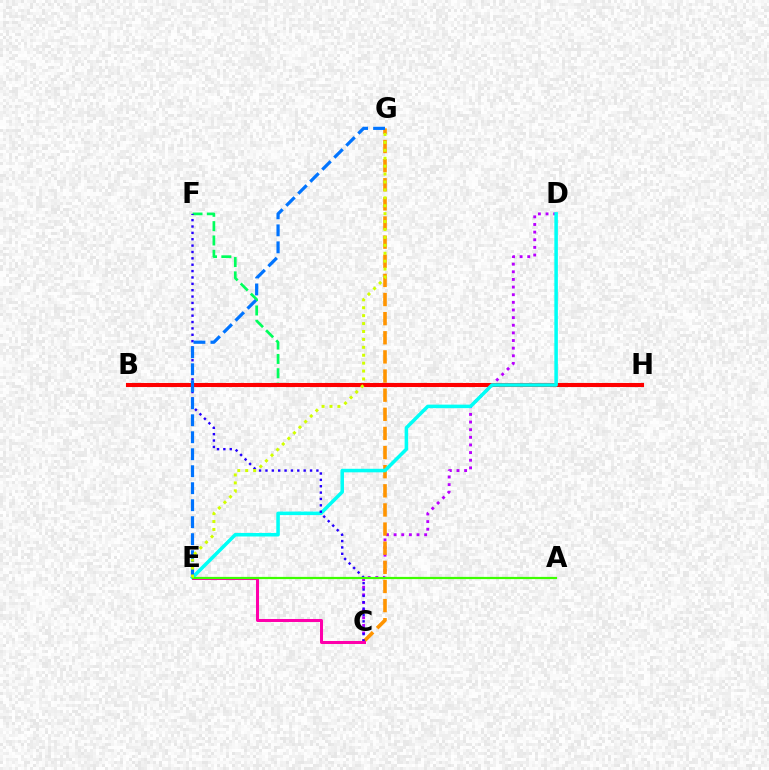{('F', 'H'): [{'color': '#00ff5c', 'line_style': 'dashed', 'thickness': 1.95}], ('C', 'D'): [{'color': '#b900ff', 'line_style': 'dotted', 'thickness': 2.07}], ('B', 'H'): [{'color': '#ff0000', 'line_style': 'solid', 'thickness': 2.93}], ('C', 'G'): [{'color': '#ff9400', 'line_style': 'dashed', 'thickness': 2.6}], ('D', 'E'): [{'color': '#00fff6', 'line_style': 'solid', 'thickness': 2.54}], ('C', 'F'): [{'color': '#2500ff', 'line_style': 'dotted', 'thickness': 1.73}], ('E', 'G'): [{'color': '#0074ff', 'line_style': 'dashed', 'thickness': 2.31}, {'color': '#d1ff00', 'line_style': 'dotted', 'thickness': 2.15}], ('C', 'E'): [{'color': '#ff00ac', 'line_style': 'solid', 'thickness': 2.17}], ('A', 'E'): [{'color': '#3dff00', 'line_style': 'solid', 'thickness': 1.59}]}